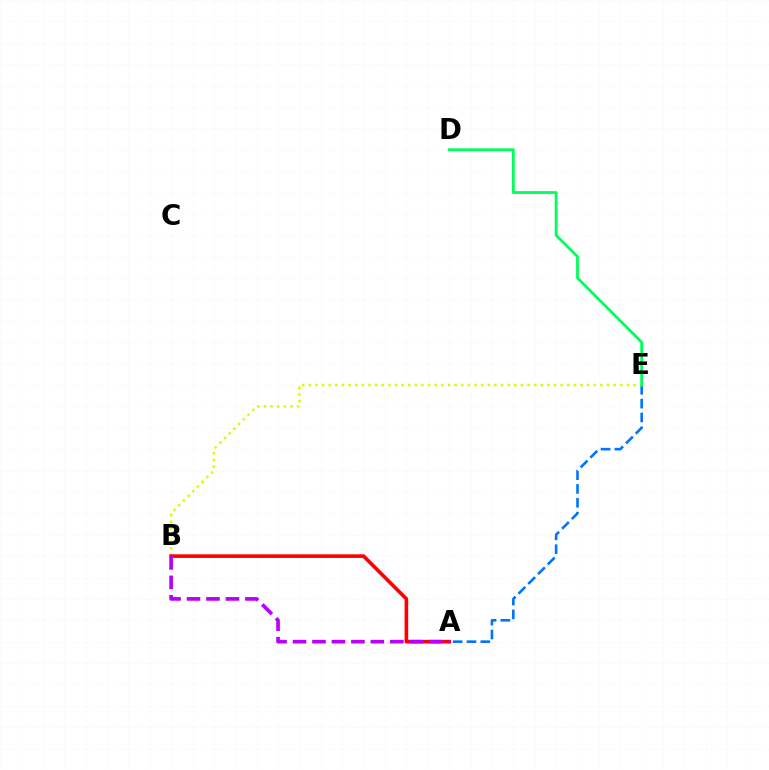{('A', 'E'): [{'color': '#0074ff', 'line_style': 'dashed', 'thickness': 1.88}], ('B', 'E'): [{'color': '#d1ff00', 'line_style': 'dotted', 'thickness': 1.8}], ('A', 'B'): [{'color': '#ff0000', 'line_style': 'solid', 'thickness': 2.6}, {'color': '#b900ff', 'line_style': 'dashed', 'thickness': 2.64}], ('D', 'E'): [{'color': '#00ff5c', 'line_style': 'solid', 'thickness': 2.01}]}